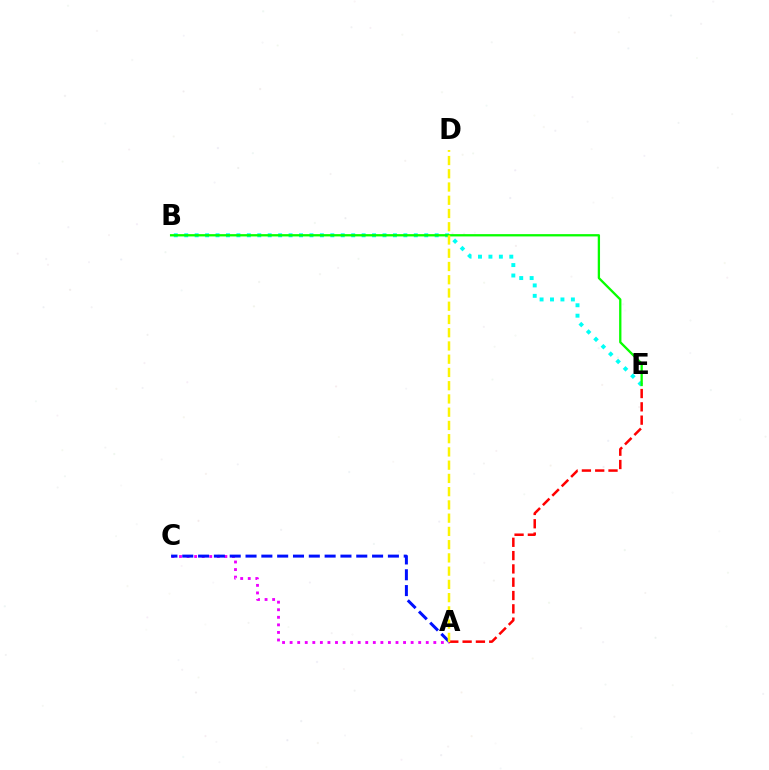{('A', 'C'): [{'color': '#ee00ff', 'line_style': 'dotted', 'thickness': 2.05}, {'color': '#0010ff', 'line_style': 'dashed', 'thickness': 2.15}], ('B', 'E'): [{'color': '#00fff6', 'line_style': 'dotted', 'thickness': 2.84}, {'color': '#08ff00', 'line_style': 'solid', 'thickness': 1.66}], ('A', 'E'): [{'color': '#ff0000', 'line_style': 'dashed', 'thickness': 1.81}], ('A', 'D'): [{'color': '#fcf500', 'line_style': 'dashed', 'thickness': 1.8}]}